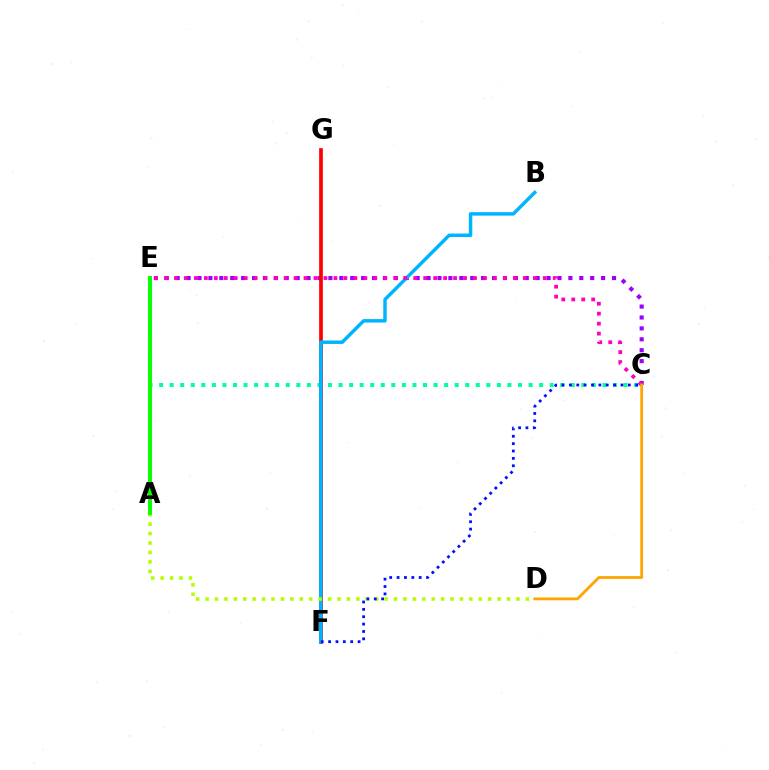{('C', 'E'): [{'color': '#9b00ff', 'line_style': 'dotted', 'thickness': 2.96}, {'color': '#00ff9d', 'line_style': 'dotted', 'thickness': 2.87}, {'color': '#ff00bd', 'line_style': 'dotted', 'thickness': 2.71}], ('F', 'G'): [{'color': '#ff0000', 'line_style': 'solid', 'thickness': 2.67}], ('B', 'F'): [{'color': '#00b5ff', 'line_style': 'solid', 'thickness': 2.5}], ('A', 'D'): [{'color': '#b3ff00', 'line_style': 'dotted', 'thickness': 2.56}], ('A', 'E'): [{'color': '#08ff00', 'line_style': 'solid', 'thickness': 2.84}], ('C', 'F'): [{'color': '#0010ff', 'line_style': 'dotted', 'thickness': 2.0}], ('C', 'D'): [{'color': '#ffa500', 'line_style': 'solid', 'thickness': 2.02}]}